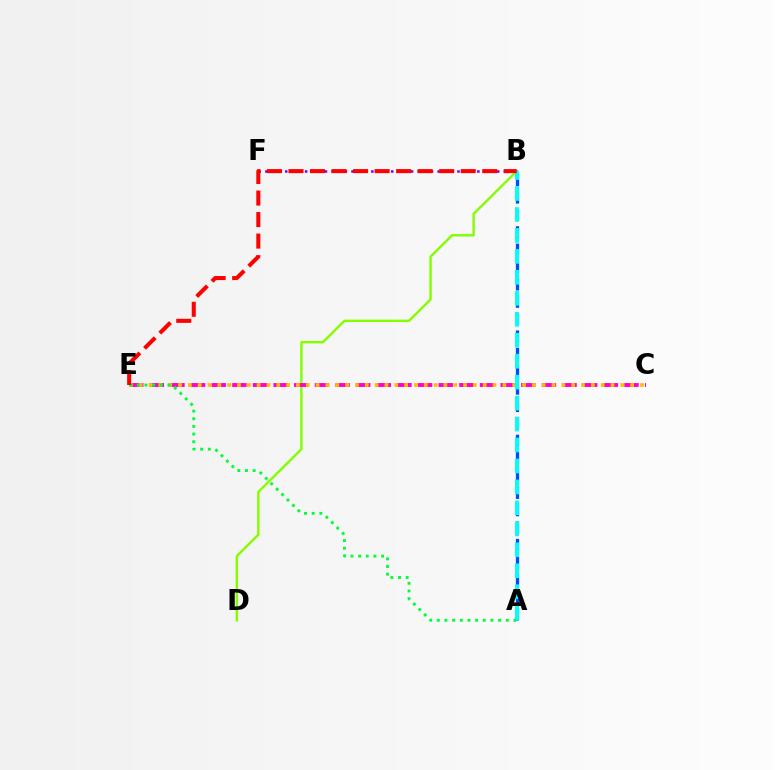{('B', 'D'): [{'color': '#84ff00', 'line_style': 'solid', 'thickness': 1.75}], ('A', 'B'): [{'color': '#004bff', 'line_style': 'dashed', 'thickness': 2.36}, {'color': '#00fff6', 'line_style': 'dashed', 'thickness': 2.85}], ('C', 'E'): [{'color': '#ff00cf', 'line_style': 'dashed', 'thickness': 2.8}, {'color': '#ffbd00', 'line_style': 'dotted', 'thickness': 2.67}], ('B', 'F'): [{'color': '#7200ff', 'line_style': 'dotted', 'thickness': 1.8}], ('A', 'E'): [{'color': '#00ff39', 'line_style': 'dotted', 'thickness': 2.08}], ('B', 'E'): [{'color': '#ff0000', 'line_style': 'dashed', 'thickness': 2.92}]}